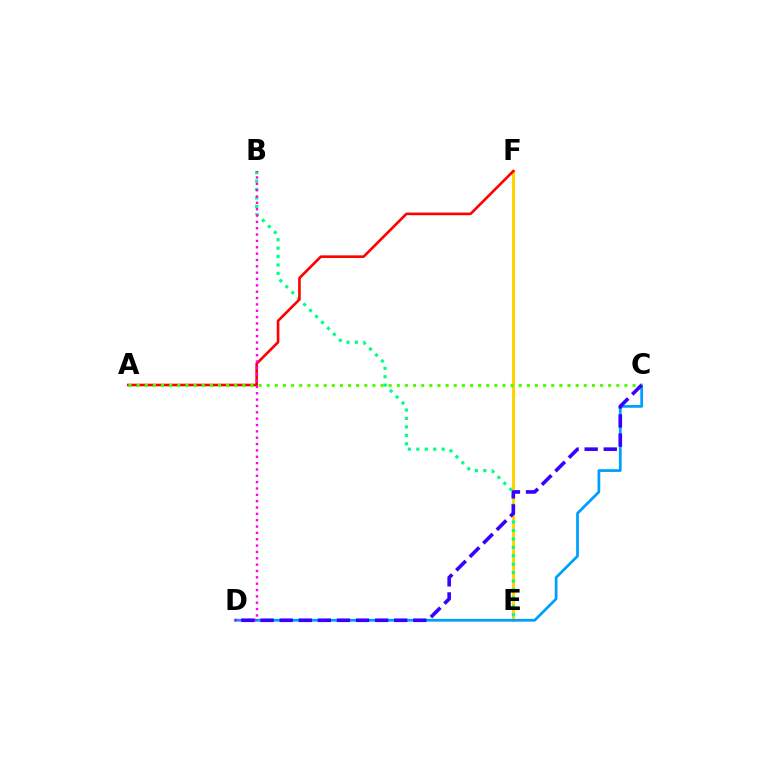{('E', 'F'): [{'color': '#ffd500', 'line_style': 'solid', 'thickness': 2.2}], ('B', 'E'): [{'color': '#00ff86', 'line_style': 'dotted', 'thickness': 2.29}], ('A', 'F'): [{'color': '#ff0000', 'line_style': 'solid', 'thickness': 1.89}], ('C', 'D'): [{'color': '#009eff', 'line_style': 'solid', 'thickness': 1.97}, {'color': '#3700ff', 'line_style': 'dashed', 'thickness': 2.59}], ('B', 'D'): [{'color': '#ff00ed', 'line_style': 'dotted', 'thickness': 1.72}], ('A', 'C'): [{'color': '#4fff00', 'line_style': 'dotted', 'thickness': 2.21}]}